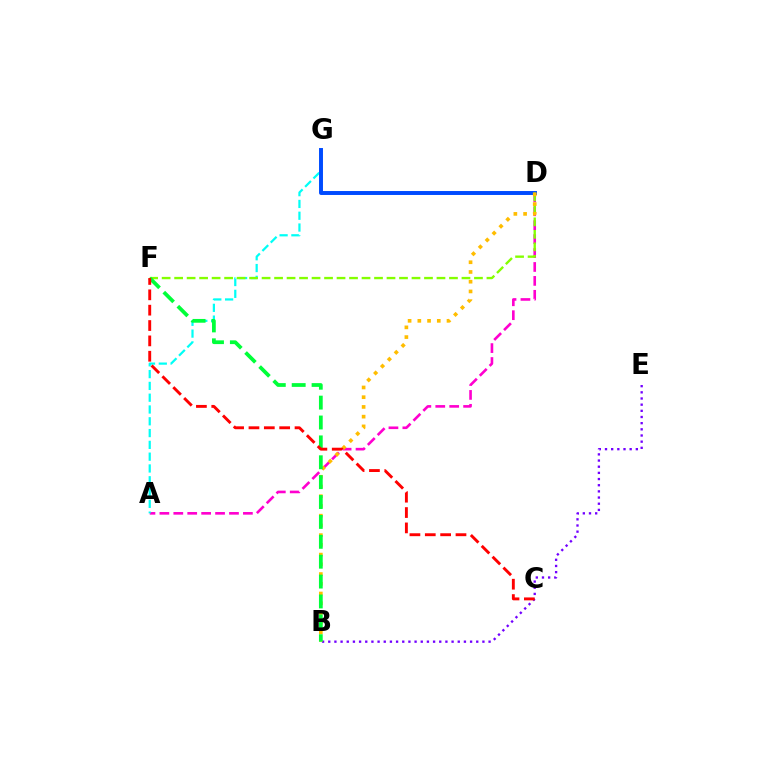{('A', 'D'): [{'color': '#ff00cf', 'line_style': 'dashed', 'thickness': 1.89}], ('A', 'G'): [{'color': '#00fff6', 'line_style': 'dashed', 'thickness': 1.6}], ('B', 'E'): [{'color': '#7200ff', 'line_style': 'dotted', 'thickness': 1.68}], ('D', 'G'): [{'color': '#004bff', 'line_style': 'solid', 'thickness': 2.84}], ('D', 'F'): [{'color': '#84ff00', 'line_style': 'dashed', 'thickness': 1.7}], ('B', 'D'): [{'color': '#ffbd00', 'line_style': 'dotted', 'thickness': 2.64}], ('B', 'F'): [{'color': '#00ff39', 'line_style': 'dashed', 'thickness': 2.7}], ('C', 'F'): [{'color': '#ff0000', 'line_style': 'dashed', 'thickness': 2.09}]}